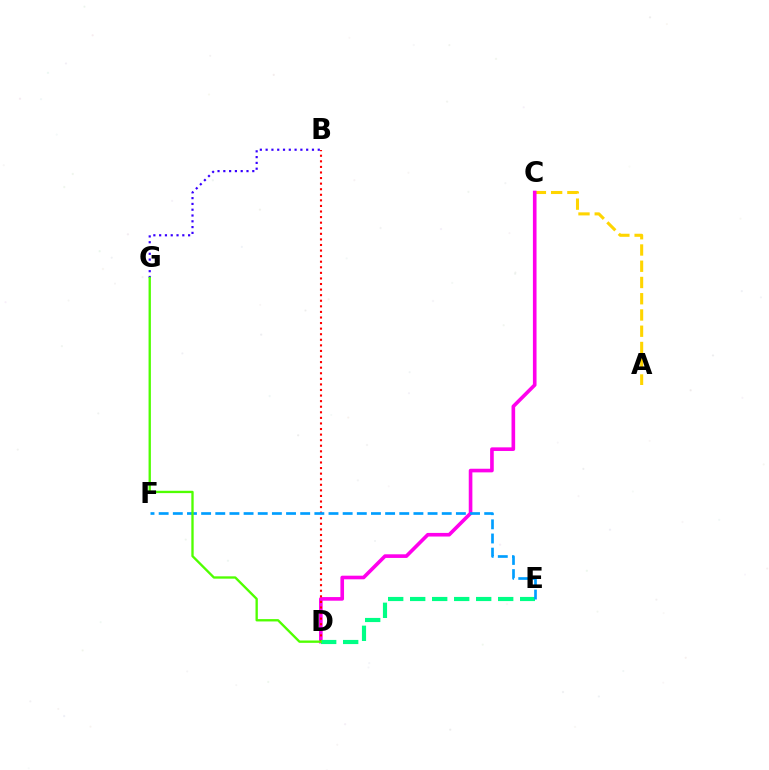{('A', 'C'): [{'color': '#ffd500', 'line_style': 'dashed', 'thickness': 2.21}], ('C', 'D'): [{'color': '#ff00ed', 'line_style': 'solid', 'thickness': 2.61}], ('B', 'D'): [{'color': '#ff0000', 'line_style': 'dotted', 'thickness': 1.52}], ('D', 'E'): [{'color': '#00ff86', 'line_style': 'dashed', 'thickness': 2.99}], ('E', 'F'): [{'color': '#009eff', 'line_style': 'dashed', 'thickness': 1.92}], ('B', 'G'): [{'color': '#3700ff', 'line_style': 'dotted', 'thickness': 1.57}], ('D', 'G'): [{'color': '#4fff00', 'line_style': 'solid', 'thickness': 1.68}]}